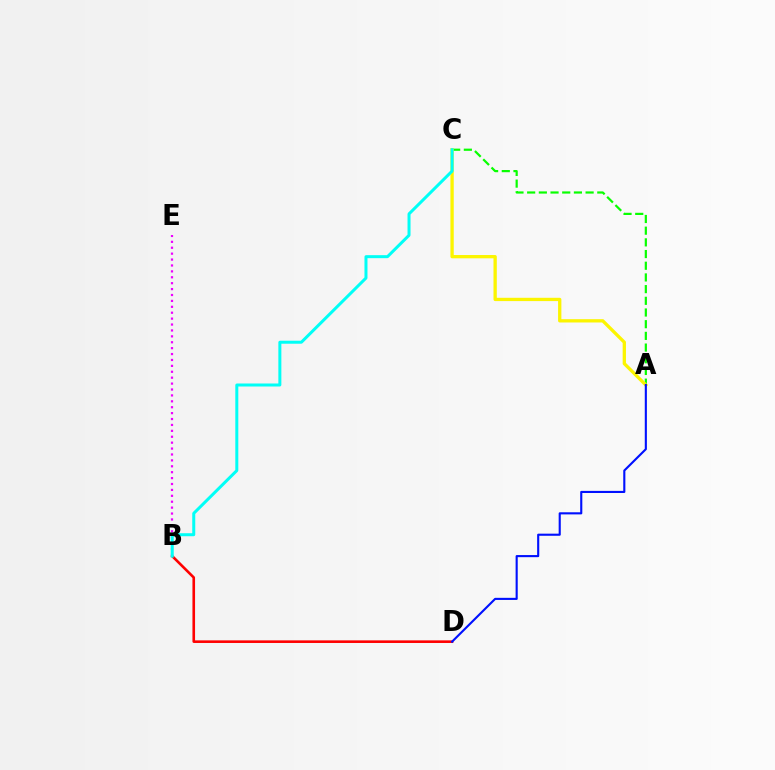{('A', 'C'): [{'color': '#08ff00', 'line_style': 'dashed', 'thickness': 1.59}, {'color': '#fcf500', 'line_style': 'solid', 'thickness': 2.38}], ('B', 'D'): [{'color': '#ff0000', 'line_style': 'solid', 'thickness': 1.88}], ('B', 'E'): [{'color': '#ee00ff', 'line_style': 'dotted', 'thickness': 1.6}], ('B', 'C'): [{'color': '#00fff6', 'line_style': 'solid', 'thickness': 2.16}], ('A', 'D'): [{'color': '#0010ff', 'line_style': 'solid', 'thickness': 1.52}]}